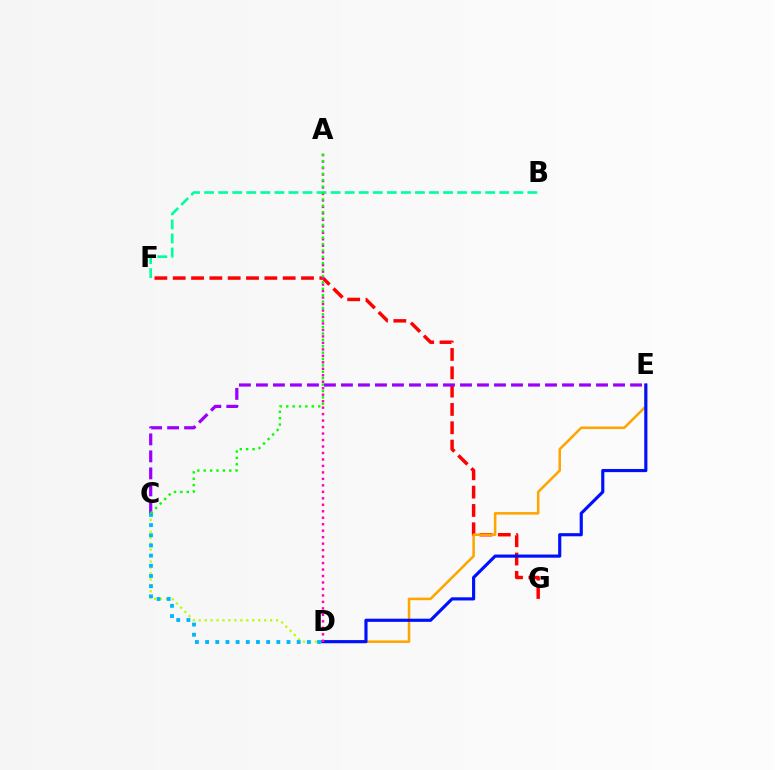{('B', 'F'): [{'color': '#00ff9d', 'line_style': 'dashed', 'thickness': 1.91}], ('F', 'G'): [{'color': '#ff0000', 'line_style': 'dashed', 'thickness': 2.49}], ('D', 'E'): [{'color': '#ffa500', 'line_style': 'solid', 'thickness': 1.83}, {'color': '#0010ff', 'line_style': 'solid', 'thickness': 2.27}], ('C', 'D'): [{'color': '#b3ff00', 'line_style': 'dotted', 'thickness': 1.62}, {'color': '#00b5ff', 'line_style': 'dotted', 'thickness': 2.76}], ('C', 'E'): [{'color': '#9b00ff', 'line_style': 'dashed', 'thickness': 2.31}], ('A', 'D'): [{'color': '#ff00bd', 'line_style': 'dotted', 'thickness': 1.76}], ('A', 'C'): [{'color': '#08ff00', 'line_style': 'dotted', 'thickness': 1.74}]}